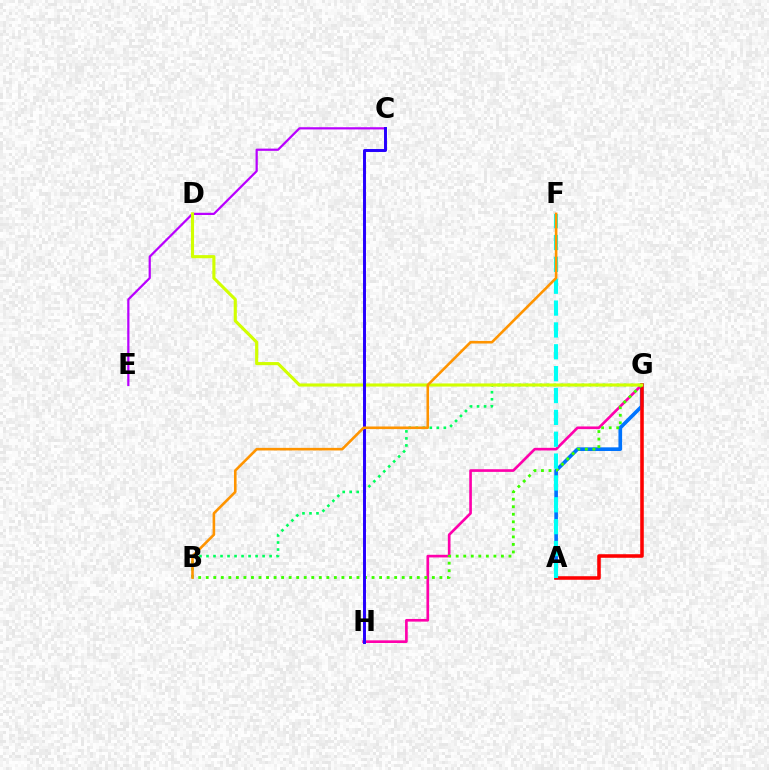{('A', 'G'): [{'color': '#0074ff', 'line_style': 'solid', 'thickness': 2.63}, {'color': '#ff0000', 'line_style': 'solid', 'thickness': 2.56}], ('G', 'H'): [{'color': '#ff00ac', 'line_style': 'solid', 'thickness': 1.92}], ('C', 'E'): [{'color': '#b900ff', 'line_style': 'solid', 'thickness': 1.6}], ('B', 'G'): [{'color': '#3dff00', 'line_style': 'dotted', 'thickness': 2.05}, {'color': '#00ff5c', 'line_style': 'dotted', 'thickness': 1.91}], ('D', 'G'): [{'color': '#d1ff00', 'line_style': 'solid', 'thickness': 2.24}], ('C', 'H'): [{'color': '#2500ff', 'line_style': 'solid', 'thickness': 2.13}], ('A', 'F'): [{'color': '#00fff6', 'line_style': 'dashed', 'thickness': 2.97}], ('B', 'F'): [{'color': '#ff9400', 'line_style': 'solid', 'thickness': 1.87}]}